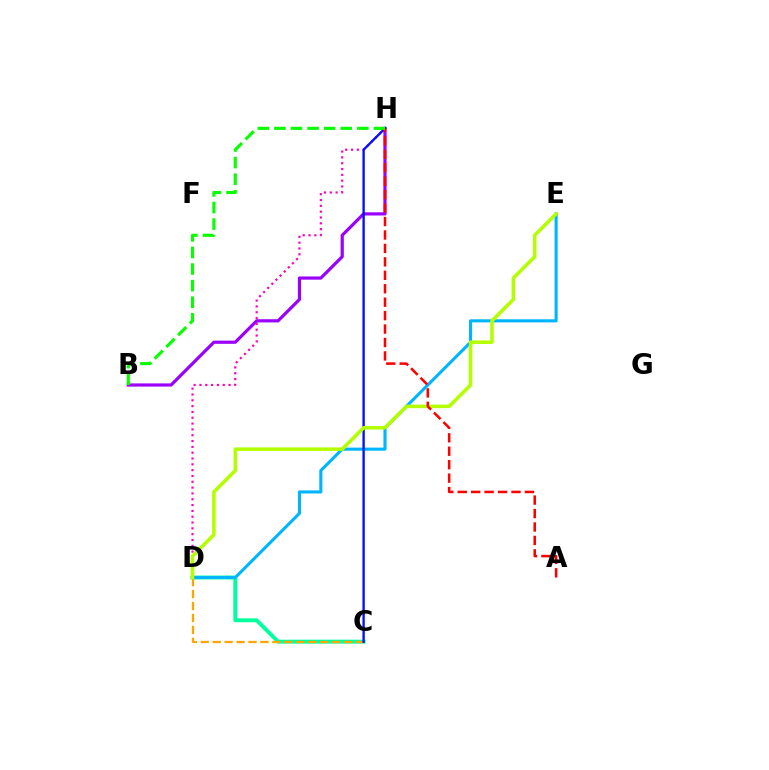{('C', 'D'): [{'color': '#00ff9d', 'line_style': 'solid', 'thickness': 2.8}, {'color': '#ffa500', 'line_style': 'dashed', 'thickness': 1.62}], ('B', 'H'): [{'color': '#9b00ff', 'line_style': 'solid', 'thickness': 2.3}, {'color': '#08ff00', 'line_style': 'dashed', 'thickness': 2.25}], ('D', 'H'): [{'color': '#ff00bd', 'line_style': 'dotted', 'thickness': 1.58}], ('D', 'E'): [{'color': '#00b5ff', 'line_style': 'solid', 'thickness': 2.22}, {'color': '#b3ff00', 'line_style': 'solid', 'thickness': 2.54}], ('C', 'H'): [{'color': '#0010ff', 'line_style': 'solid', 'thickness': 1.7}], ('A', 'H'): [{'color': '#ff0000', 'line_style': 'dashed', 'thickness': 1.83}]}